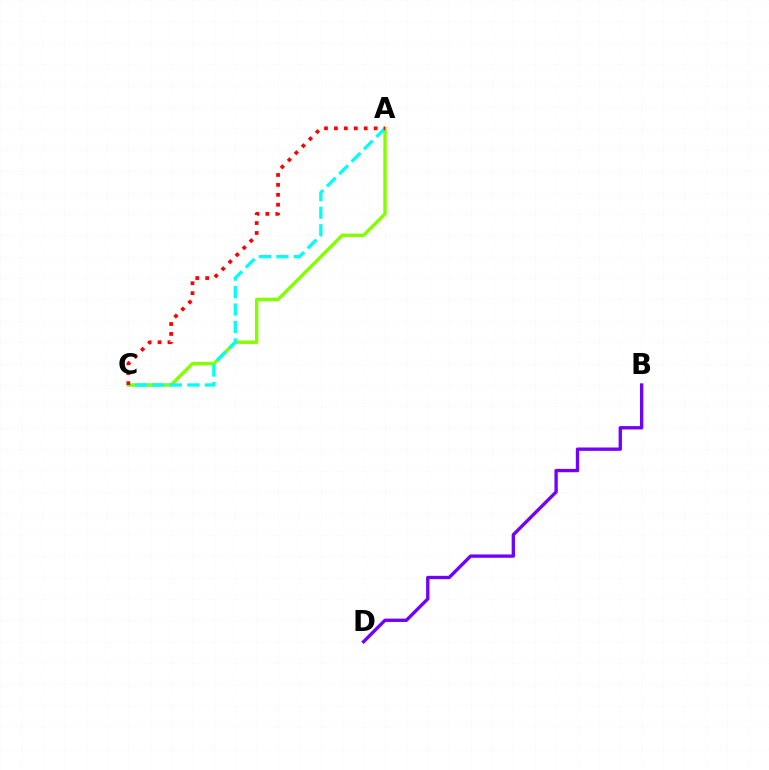{('A', 'C'): [{'color': '#84ff00', 'line_style': 'solid', 'thickness': 2.47}, {'color': '#00fff6', 'line_style': 'dashed', 'thickness': 2.37}, {'color': '#ff0000', 'line_style': 'dotted', 'thickness': 2.7}], ('B', 'D'): [{'color': '#7200ff', 'line_style': 'solid', 'thickness': 2.41}]}